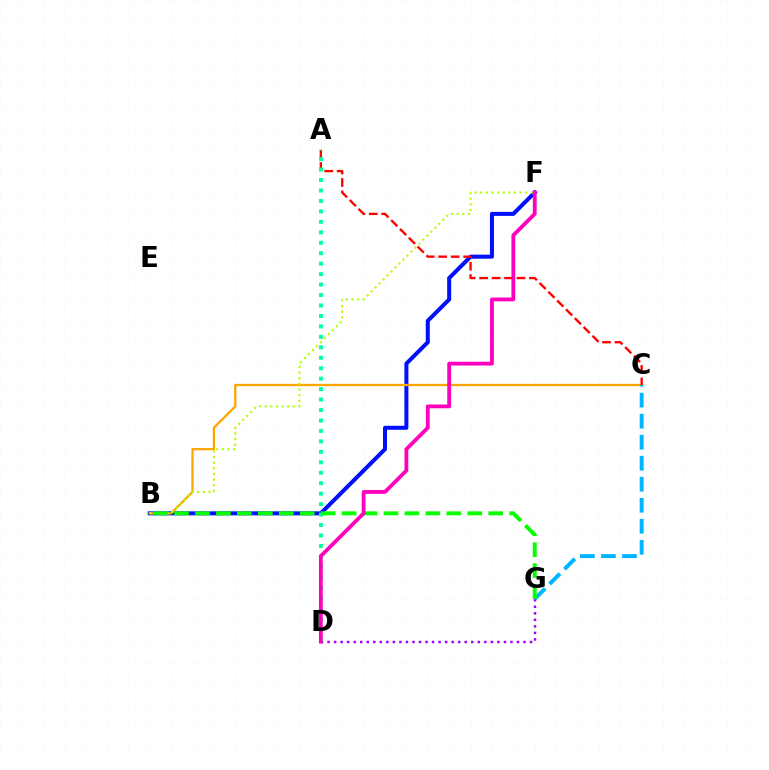{('D', 'G'): [{'color': '#9b00ff', 'line_style': 'dotted', 'thickness': 1.77}], ('B', 'F'): [{'color': '#0010ff', 'line_style': 'solid', 'thickness': 2.89}, {'color': '#b3ff00', 'line_style': 'dotted', 'thickness': 1.53}], ('B', 'C'): [{'color': '#ffa500', 'line_style': 'solid', 'thickness': 1.64}], ('C', 'G'): [{'color': '#00b5ff', 'line_style': 'dashed', 'thickness': 2.86}], ('A', 'C'): [{'color': '#ff0000', 'line_style': 'dashed', 'thickness': 1.69}], ('A', 'D'): [{'color': '#00ff9d', 'line_style': 'dotted', 'thickness': 2.84}], ('B', 'G'): [{'color': '#08ff00', 'line_style': 'dashed', 'thickness': 2.85}], ('D', 'F'): [{'color': '#ff00bd', 'line_style': 'solid', 'thickness': 2.74}]}